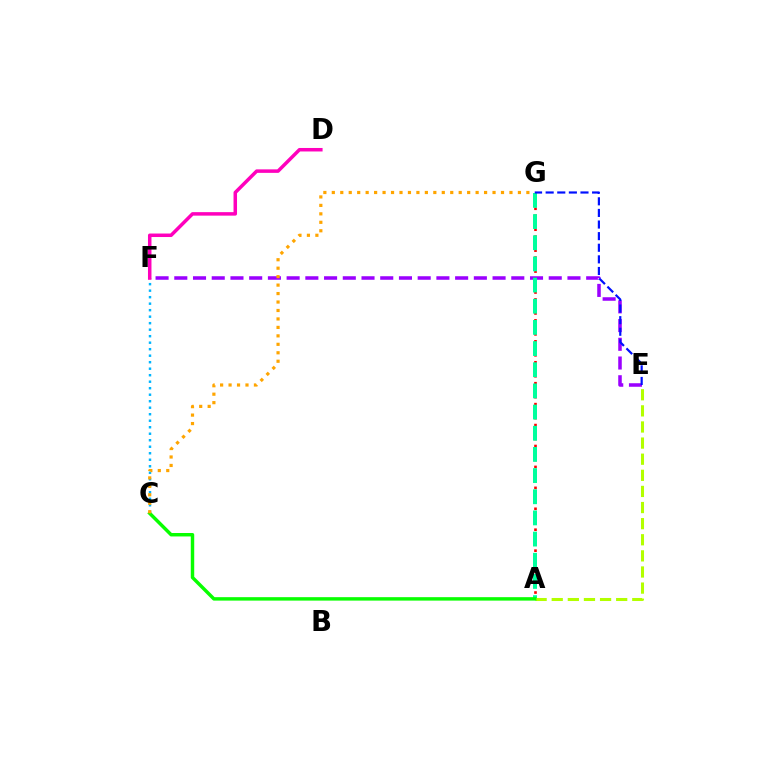{('A', 'G'): [{'color': '#ff0000', 'line_style': 'dotted', 'thickness': 1.9}, {'color': '#00ff9d', 'line_style': 'dashed', 'thickness': 2.88}], ('C', 'F'): [{'color': '#00b5ff', 'line_style': 'dotted', 'thickness': 1.77}], ('E', 'F'): [{'color': '#9b00ff', 'line_style': 'dashed', 'thickness': 2.54}], ('A', 'E'): [{'color': '#b3ff00', 'line_style': 'dashed', 'thickness': 2.19}], ('A', 'C'): [{'color': '#08ff00', 'line_style': 'solid', 'thickness': 2.48}], ('D', 'F'): [{'color': '#ff00bd', 'line_style': 'solid', 'thickness': 2.52}], ('C', 'G'): [{'color': '#ffa500', 'line_style': 'dotted', 'thickness': 2.3}], ('E', 'G'): [{'color': '#0010ff', 'line_style': 'dashed', 'thickness': 1.58}]}